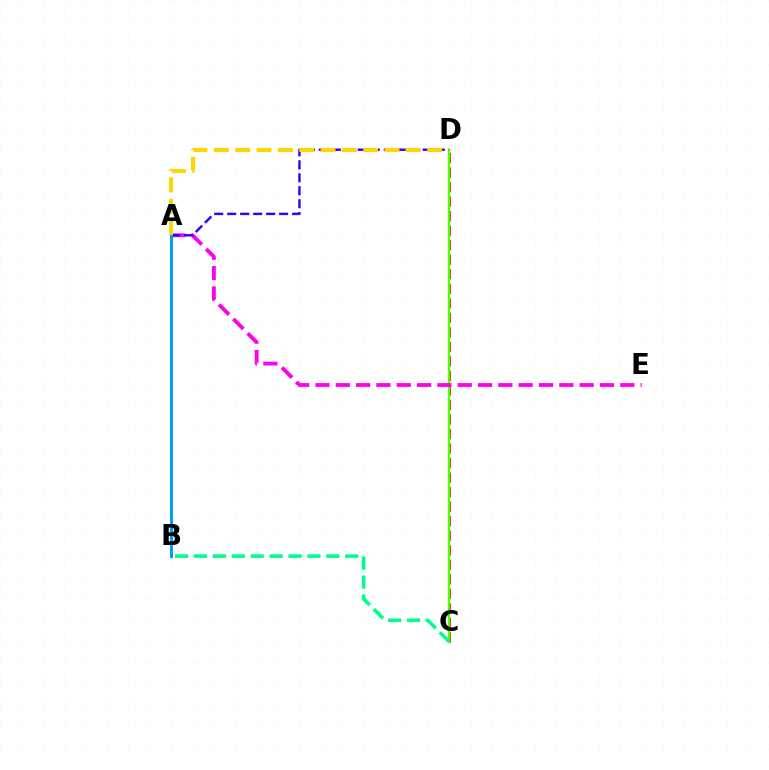{('C', 'D'): [{'color': '#ff0000', 'line_style': 'dashed', 'thickness': 1.97}, {'color': '#4fff00', 'line_style': 'solid', 'thickness': 1.72}], ('A', 'E'): [{'color': '#ff00ed', 'line_style': 'dashed', 'thickness': 2.76}], ('B', 'C'): [{'color': '#00ff86', 'line_style': 'dashed', 'thickness': 2.57}], ('A', 'D'): [{'color': '#3700ff', 'line_style': 'dashed', 'thickness': 1.76}, {'color': '#ffd500', 'line_style': 'dashed', 'thickness': 2.9}], ('A', 'B'): [{'color': '#009eff', 'line_style': 'solid', 'thickness': 2.17}]}